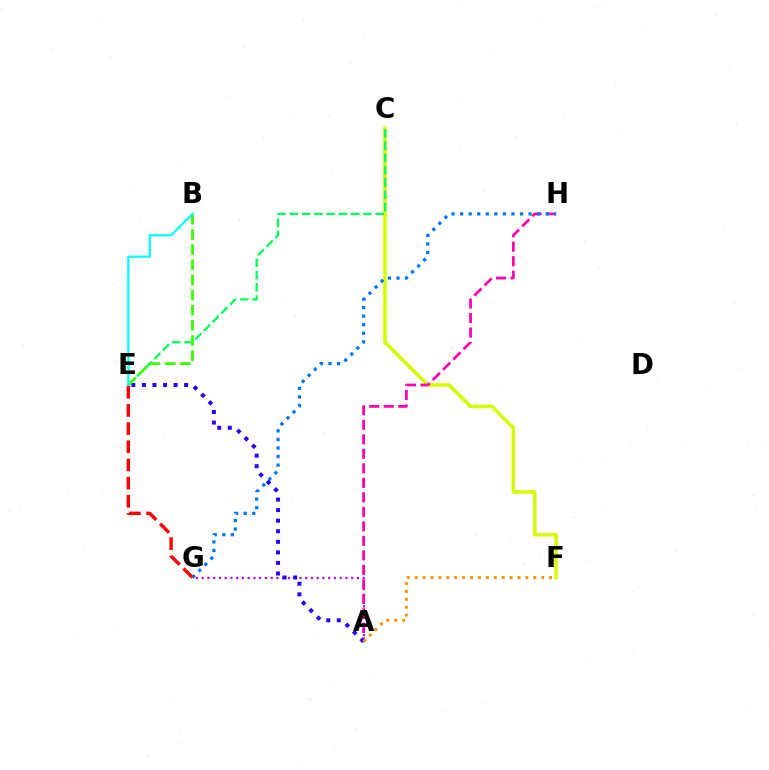{('C', 'F'): [{'color': '#d1ff00', 'line_style': 'solid', 'thickness': 2.56}], ('A', 'G'): [{'color': '#b900ff', 'line_style': 'dotted', 'thickness': 1.56}], ('A', 'H'): [{'color': '#ff00ac', 'line_style': 'dashed', 'thickness': 1.97}], ('G', 'H'): [{'color': '#0074ff', 'line_style': 'dotted', 'thickness': 2.33}], ('A', 'E'): [{'color': '#2500ff', 'line_style': 'dotted', 'thickness': 2.87}], ('C', 'E'): [{'color': '#00ff5c', 'line_style': 'dashed', 'thickness': 1.67}], ('A', 'F'): [{'color': '#ff9400', 'line_style': 'dotted', 'thickness': 2.15}], ('B', 'E'): [{'color': '#3dff00', 'line_style': 'dashed', 'thickness': 2.06}, {'color': '#00fff6', 'line_style': 'solid', 'thickness': 1.6}], ('E', 'G'): [{'color': '#ff0000', 'line_style': 'dashed', 'thickness': 2.47}]}